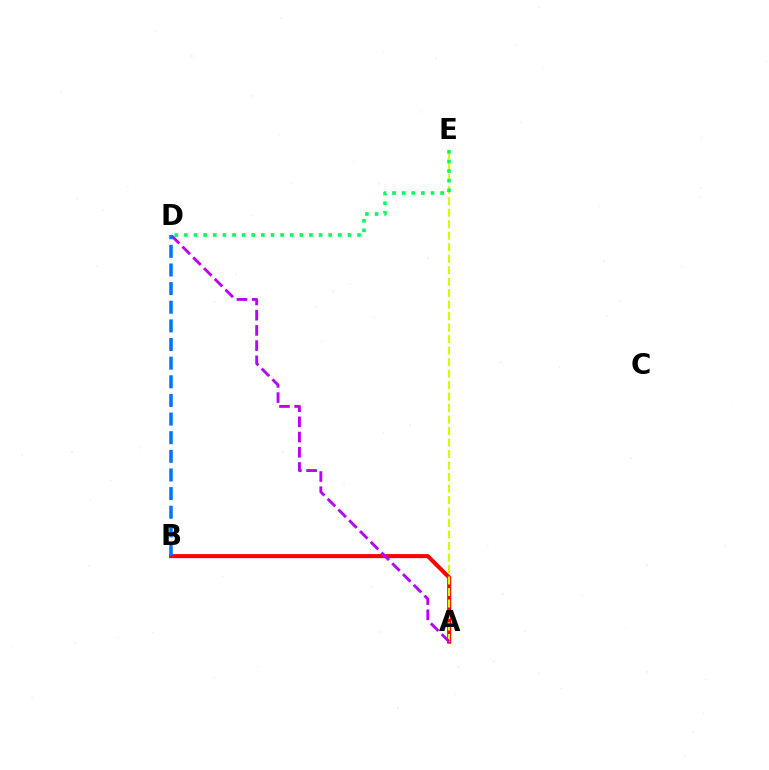{('A', 'B'): [{'color': '#ff0000', 'line_style': 'solid', 'thickness': 2.92}], ('A', 'E'): [{'color': '#d1ff00', 'line_style': 'dashed', 'thickness': 1.56}], ('A', 'D'): [{'color': '#b900ff', 'line_style': 'dashed', 'thickness': 2.07}], ('B', 'D'): [{'color': '#0074ff', 'line_style': 'dashed', 'thickness': 2.53}], ('D', 'E'): [{'color': '#00ff5c', 'line_style': 'dotted', 'thickness': 2.61}]}